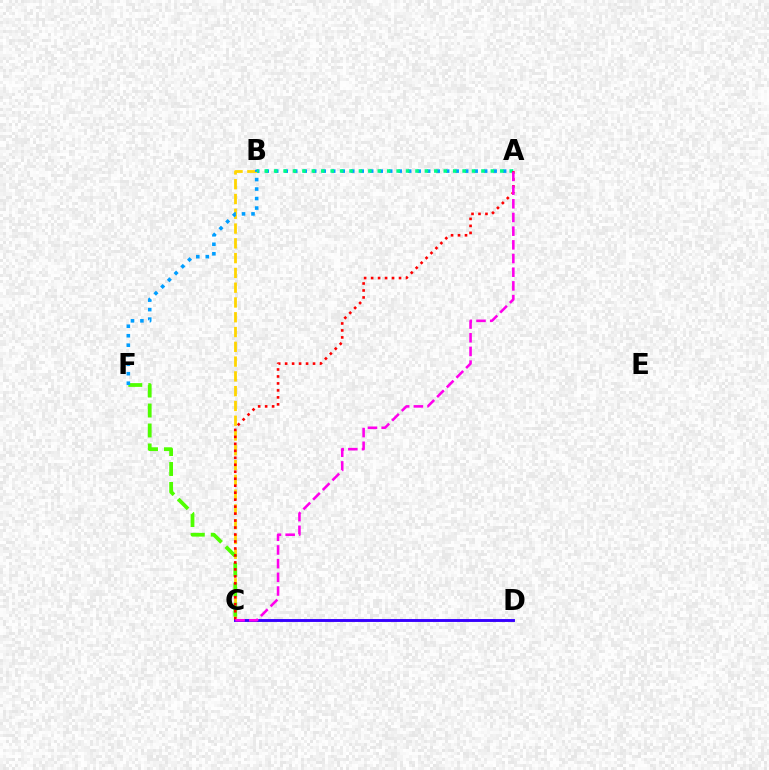{('C', 'D'): [{'color': '#3700ff', 'line_style': 'solid', 'thickness': 2.09}], ('B', 'C'): [{'color': '#ffd500', 'line_style': 'dashed', 'thickness': 2.01}], ('C', 'F'): [{'color': '#4fff00', 'line_style': 'dashed', 'thickness': 2.71}], ('A', 'F'): [{'color': '#009eff', 'line_style': 'dotted', 'thickness': 2.58}], ('A', 'B'): [{'color': '#00ff86', 'line_style': 'dotted', 'thickness': 2.56}], ('A', 'C'): [{'color': '#ff0000', 'line_style': 'dotted', 'thickness': 1.9}, {'color': '#ff00ed', 'line_style': 'dashed', 'thickness': 1.86}]}